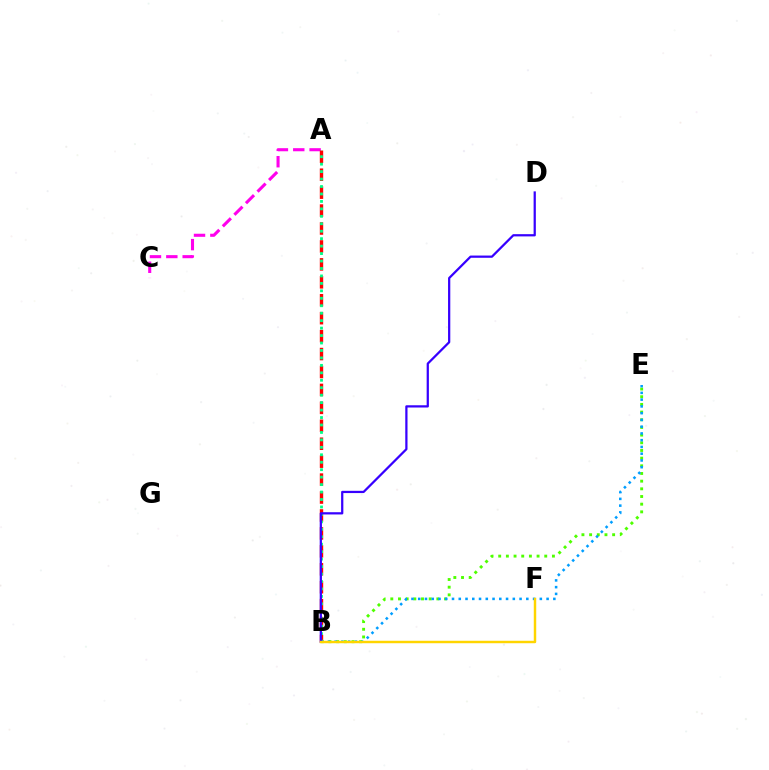{('A', 'C'): [{'color': '#ff00ed', 'line_style': 'dashed', 'thickness': 2.22}], ('B', 'E'): [{'color': '#4fff00', 'line_style': 'dotted', 'thickness': 2.09}, {'color': '#009eff', 'line_style': 'dotted', 'thickness': 1.84}], ('A', 'B'): [{'color': '#ff0000', 'line_style': 'dashed', 'thickness': 2.44}, {'color': '#00ff86', 'line_style': 'dotted', 'thickness': 2.02}], ('B', 'D'): [{'color': '#3700ff', 'line_style': 'solid', 'thickness': 1.62}], ('B', 'F'): [{'color': '#ffd500', 'line_style': 'solid', 'thickness': 1.77}]}